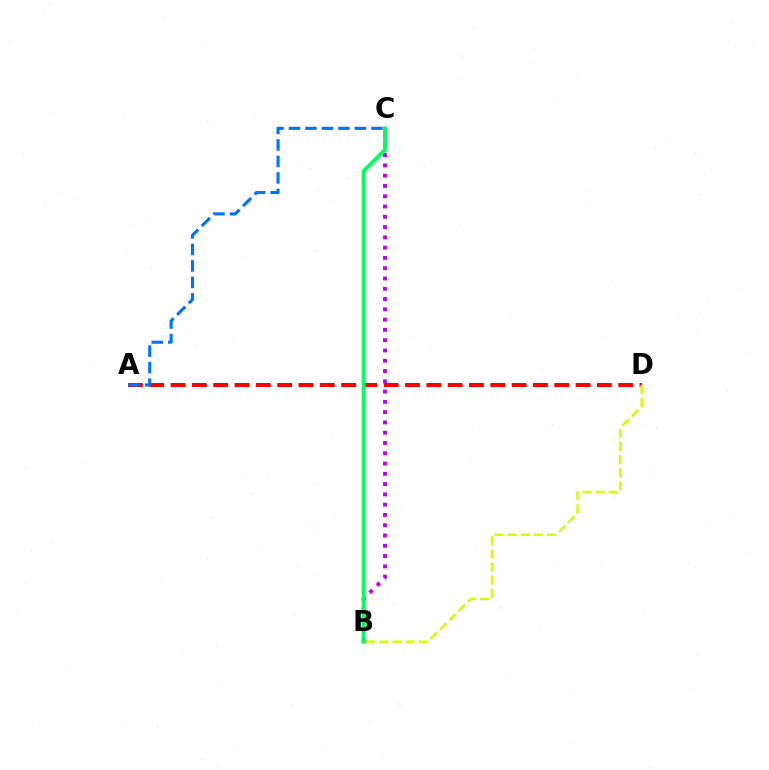{('B', 'C'): [{'color': '#b900ff', 'line_style': 'dotted', 'thickness': 2.79}, {'color': '#00ff5c', 'line_style': 'solid', 'thickness': 2.78}], ('A', 'D'): [{'color': '#ff0000', 'line_style': 'dashed', 'thickness': 2.9}], ('A', 'C'): [{'color': '#0074ff', 'line_style': 'dashed', 'thickness': 2.24}], ('B', 'D'): [{'color': '#d1ff00', 'line_style': 'dashed', 'thickness': 1.78}]}